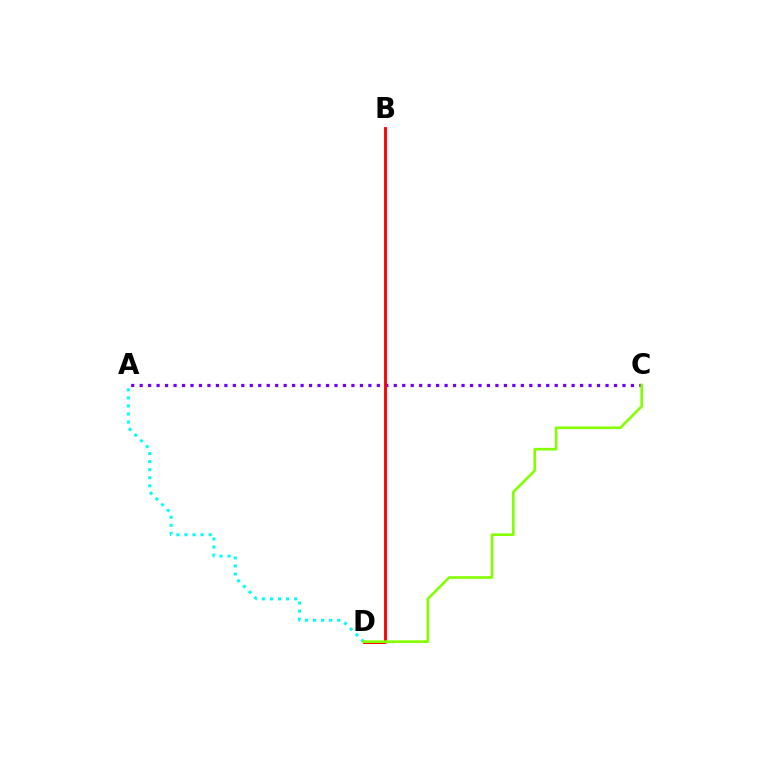{('A', 'D'): [{'color': '#00fff6', 'line_style': 'dotted', 'thickness': 2.19}], ('A', 'C'): [{'color': '#7200ff', 'line_style': 'dotted', 'thickness': 2.3}], ('B', 'D'): [{'color': '#ff0000', 'line_style': 'solid', 'thickness': 2.06}], ('C', 'D'): [{'color': '#84ff00', 'line_style': 'solid', 'thickness': 1.89}]}